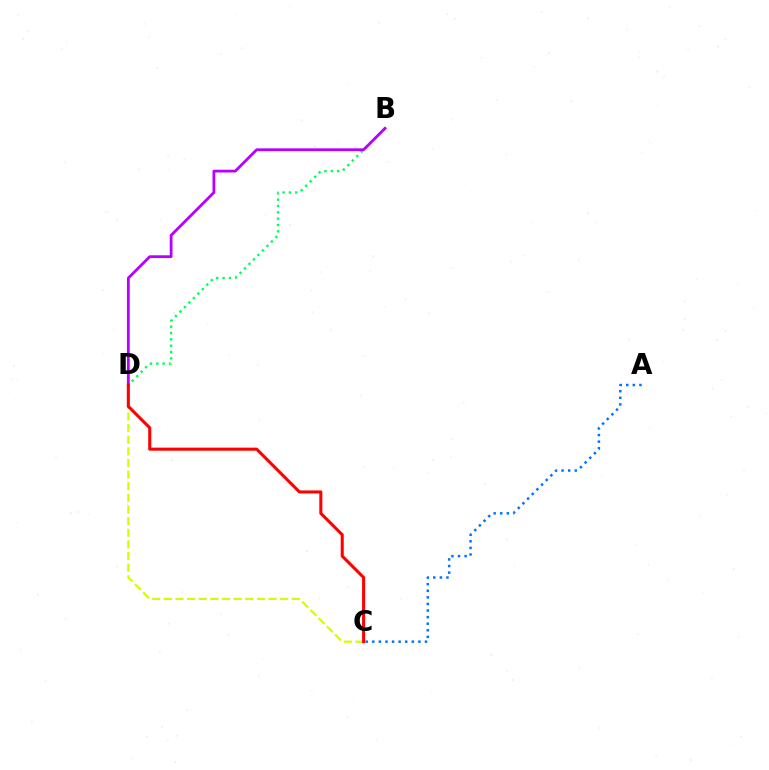{('B', 'D'): [{'color': '#00ff5c', 'line_style': 'dotted', 'thickness': 1.72}, {'color': '#b900ff', 'line_style': 'solid', 'thickness': 2.01}], ('A', 'C'): [{'color': '#0074ff', 'line_style': 'dotted', 'thickness': 1.79}], ('C', 'D'): [{'color': '#d1ff00', 'line_style': 'dashed', 'thickness': 1.58}, {'color': '#ff0000', 'line_style': 'solid', 'thickness': 2.2}]}